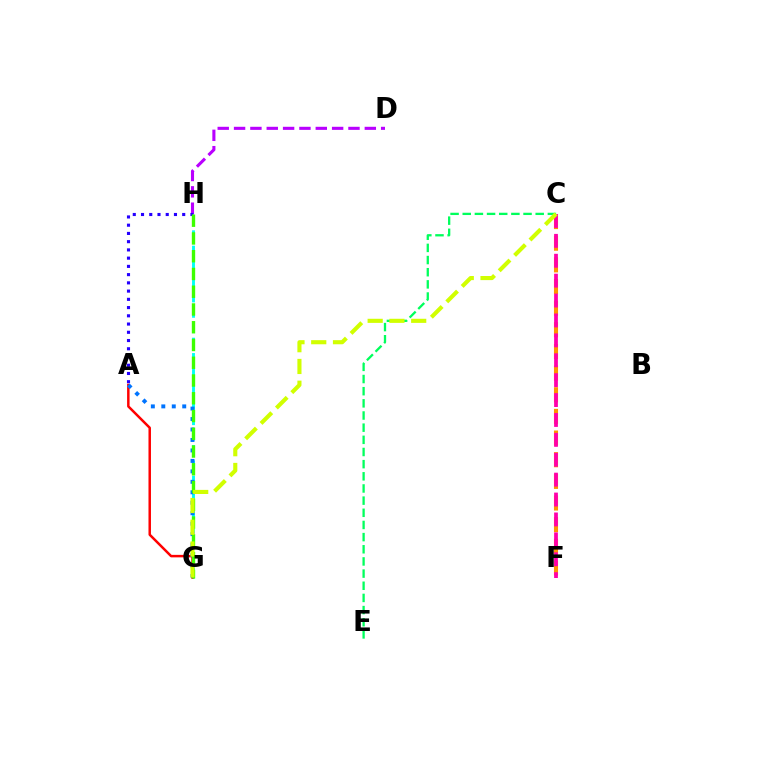{('D', 'H'): [{'color': '#b900ff', 'line_style': 'dashed', 'thickness': 2.22}], ('G', 'H'): [{'color': '#00fff6', 'line_style': 'dashed', 'thickness': 2.08}, {'color': '#3dff00', 'line_style': 'dashed', 'thickness': 2.41}], ('C', 'F'): [{'color': '#ff9400', 'line_style': 'dashed', 'thickness': 2.94}, {'color': '#ff00ac', 'line_style': 'dashed', 'thickness': 2.7}], ('A', 'H'): [{'color': '#2500ff', 'line_style': 'dotted', 'thickness': 2.24}], ('A', 'G'): [{'color': '#ff0000', 'line_style': 'solid', 'thickness': 1.79}, {'color': '#0074ff', 'line_style': 'dotted', 'thickness': 2.84}], ('C', 'E'): [{'color': '#00ff5c', 'line_style': 'dashed', 'thickness': 1.65}], ('C', 'G'): [{'color': '#d1ff00', 'line_style': 'dashed', 'thickness': 2.96}]}